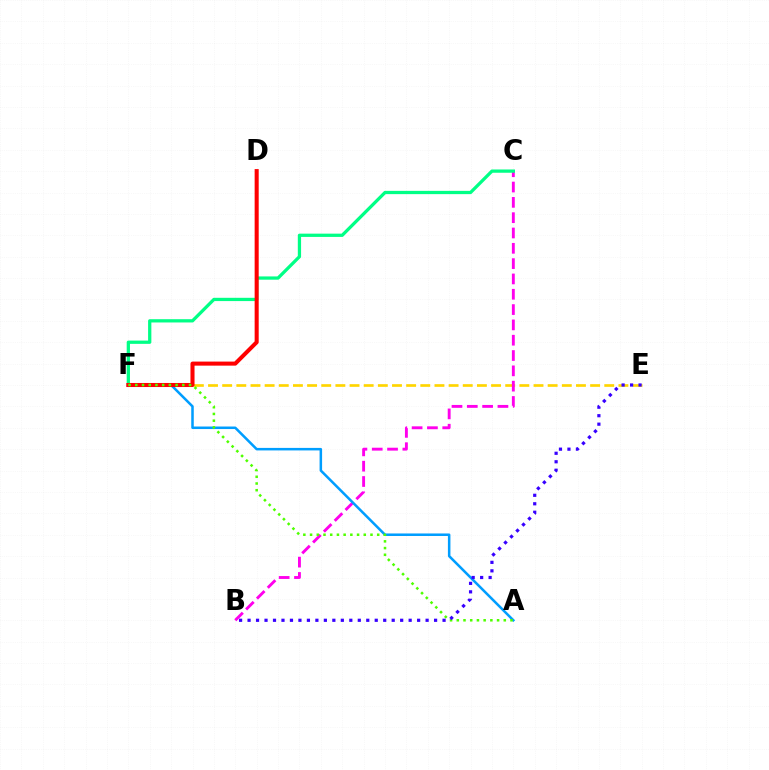{('E', 'F'): [{'color': '#ffd500', 'line_style': 'dashed', 'thickness': 1.92}], ('B', 'C'): [{'color': '#ff00ed', 'line_style': 'dashed', 'thickness': 2.08}], ('A', 'F'): [{'color': '#009eff', 'line_style': 'solid', 'thickness': 1.82}, {'color': '#4fff00', 'line_style': 'dotted', 'thickness': 1.82}], ('C', 'F'): [{'color': '#00ff86', 'line_style': 'solid', 'thickness': 2.35}], ('D', 'F'): [{'color': '#ff0000', 'line_style': 'solid', 'thickness': 2.92}], ('B', 'E'): [{'color': '#3700ff', 'line_style': 'dotted', 'thickness': 2.3}]}